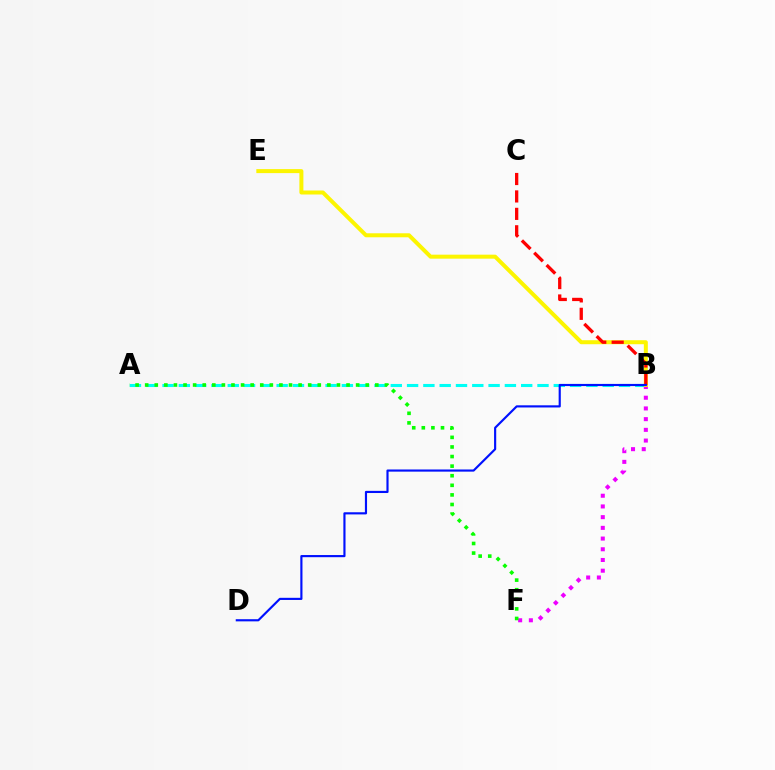{('A', 'B'): [{'color': '#00fff6', 'line_style': 'dashed', 'thickness': 2.21}], ('B', 'F'): [{'color': '#ee00ff', 'line_style': 'dotted', 'thickness': 2.91}], ('B', 'E'): [{'color': '#fcf500', 'line_style': 'solid', 'thickness': 2.88}], ('B', 'C'): [{'color': '#ff0000', 'line_style': 'dashed', 'thickness': 2.37}], ('B', 'D'): [{'color': '#0010ff', 'line_style': 'solid', 'thickness': 1.55}], ('A', 'F'): [{'color': '#08ff00', 'line_style': 'dotted', 'thickness': 2.61}]}